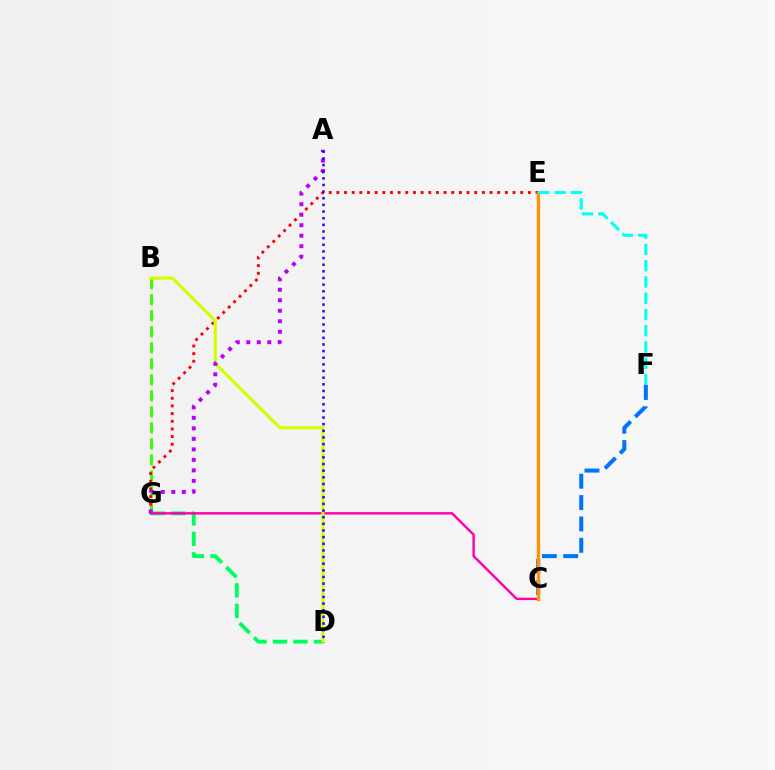{('D', 'G'): [{'color': '#00ff5c', 'line_style': 'dashed', 'thickness': 2.78}], ('B', 'G'): [{'color': '#3dff00', 'line_style': 'dashed', 'thickness': 2.18}], ('C', 'F'): [{'color': '#0074ff', 'line_style': 'dashed', 'thickness': 2.9}], ('E', 'G'): [{'color': '#ff0000', 'line_style': 'dotted', 'thickness': 2.08}], ('C', 'G'): [{'color': '#ff00ac', 'line_style': 'solid', 'thickness': 1.75}], ('B', 'D'): [{'color': '#d1ff00', 'line_style': 'solid', 'thickness': 2.23}], ('A', 'G'): [{'color': '#b900ff', 'line_style': 'dotted', 'thickness': 2.85}], ('C', 'E'): [{'color': '#ff9400', 'line_style': 'solid', 'thickness': 2.42}], ('E', 'F'): [{'color': '#00fff6', 'line_style': 'dashed', 'thickness': 2.21}], ('A', 'D'): [{'color': '#2500ff', 'line_style': 'dotted', 'thickness': 1.81}]}